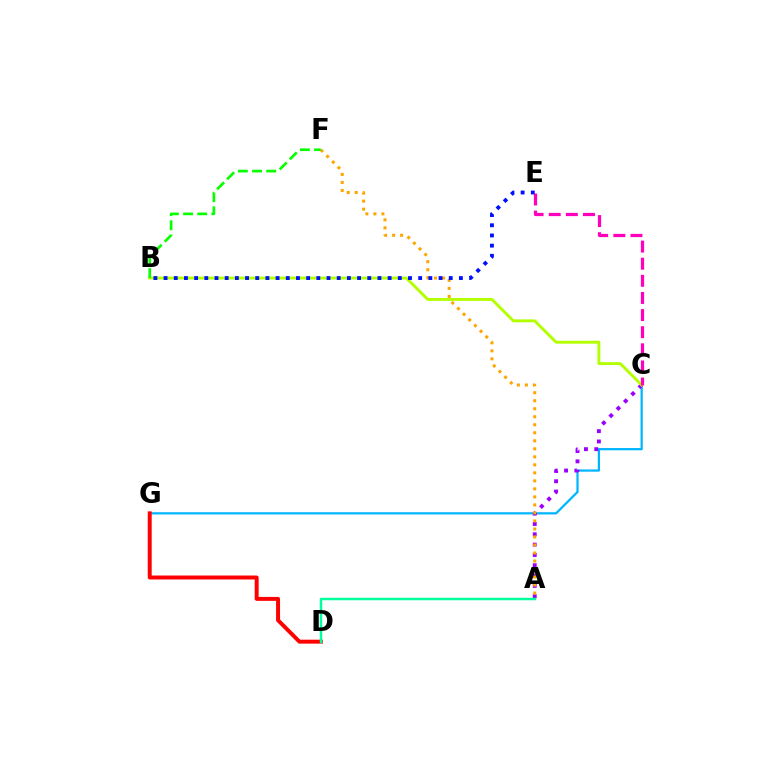{('C', 'G'): [{'color': '#00b5ff', 'line_style': 'solid', 'thickness': 1.61}], ('A', 'C'): [{'color': '#9b00ff', 'line_style': 'dotted', 'thickness': 2.8}], ('B', 'C'): [{'color': '#b3ff00', 'line_style': 'solid', 'thickness': 2.09}], ('A', 'F'): [{'color': '#ffa500', 'line_style': 'dotted', 'thickness': 2.18}], ('D', 'G'): [{'color': '#ff0000', 'line_style': 'solid', 'thickness': 2.84}], ('A', 'D'): [{'color': '#00ff9d', 'line_style': 'solid', 'thickness': 1.78}], ('C', 'E'): [{'color': '#ff00bd', 'line_style': 'dashed', 'thickness': 2.33}], ('B', 'E'): [{'color': '#0010ff', 'line_style': 'dotted', 'thickness': 2.77}], ('B', 'F'): [{'color': '#08ff00', 'line_style': 'dashed', 'thickness': 1.93}]}